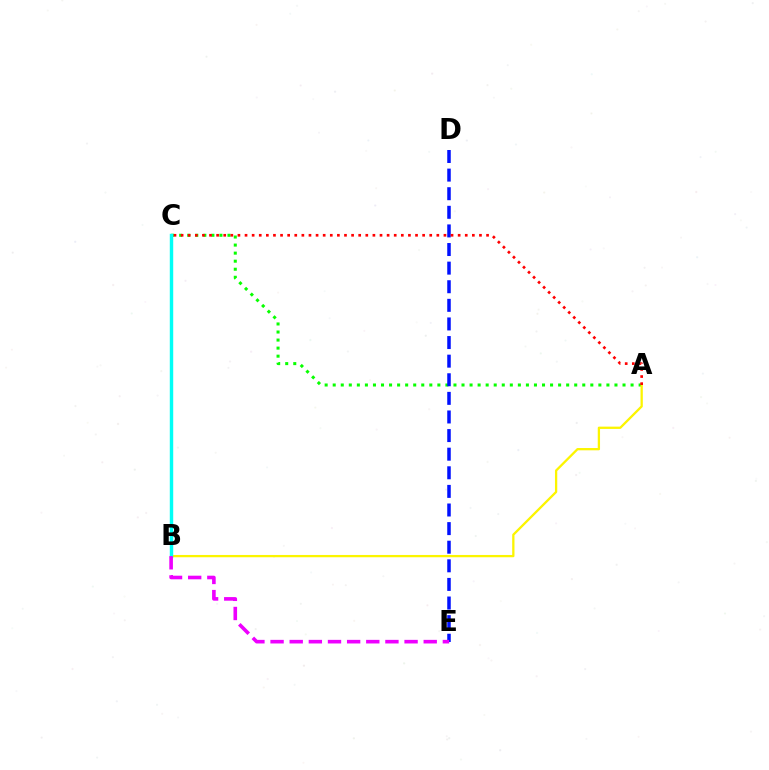{('A', 'C'): [{'color': '#08ff00', 'line_style': 'dotted', 'thickness': 2.19}, {'color': '#ff0000', 'line_style': 'dotted', 'thickness': 1.93}], ('A', 'B'): [{'color': '#fcf500', 'line_style': 'solid', 'thickness': 1.65}], ('D', 'E'): [{'color': '#0010ff', 'line_style': 'dashed', 'thickness': 2.53}], ('B', 'C'): [{'color': '#00fff6', 'line_style': 'solid', 'thickness': 2.47}], ('B', 'E'): [{'color': '#ee00ff', 'line_style': 'dashed', 'thickness': 2.6}]}